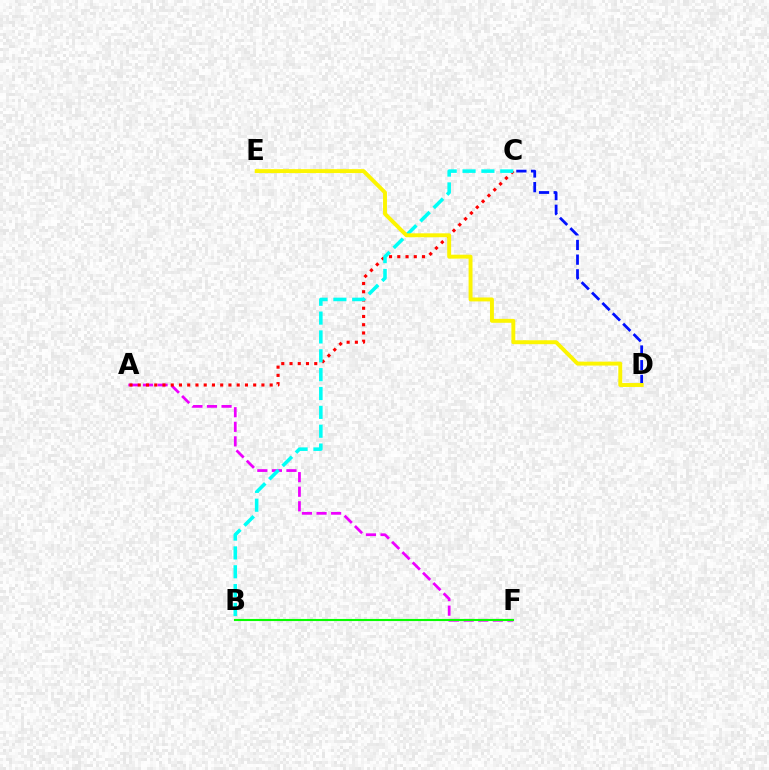{('C', 'D'): [{'color': '#0010ff', 'line_style': 'dashed', 'thickness': 1.99}], ('A', 'F'): [{'color': '#ee00ff', 'line_style': 'dashed', 'thickness': 1.98}], ('A', 'C'): [{'color': '#ff0000', 'line_style': 'dotted', 'thickness': 2.24}], ('B', 'C'): [{'color': '#00fff6', 'line_style': 'dashed', 'thickness': 2.56}], ('D', 'E'): [{'color': '#fcf500', 'line_style': 'solid', 'thickness': 2.82}], ('B', 'F'): [{'color': '#08ff00', 'line_style': 'solid', 'thickness': 1.52}]}